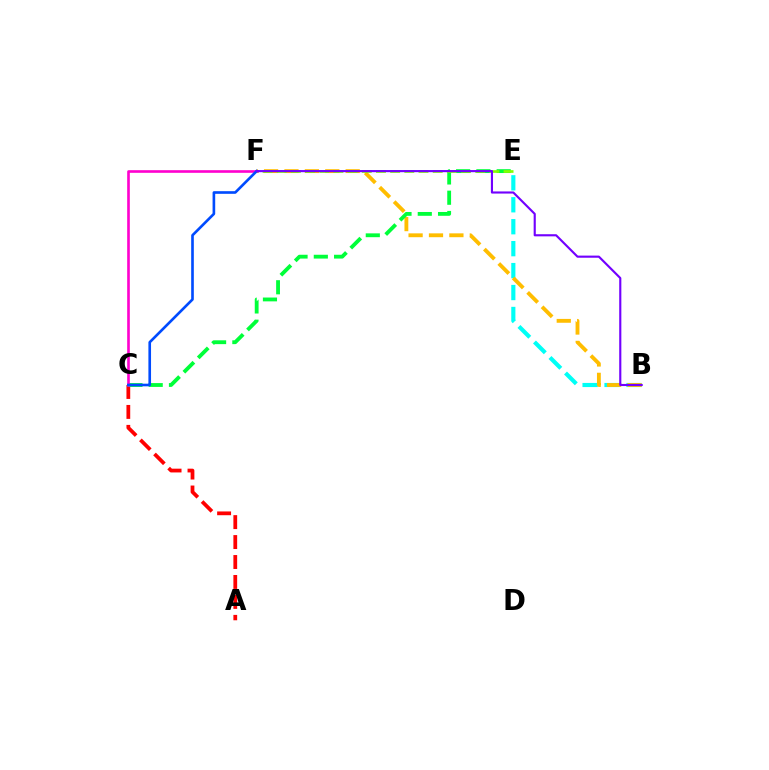{('B', 'E'): [{'color': '#00fff6', 'line_style': 'dashed', 'thickness': 2.98}], ('B', 'F'): [{'color': '#ffbd00', 'line_style': 'dashed', 'thickness': 2.77}, {'color': '#7200ff', 'line_style': 'solid', 'thickness': 1.54}], ('A', 'C'): [{'color': '#ff0000', 'line_style': 'dashed', 'thickness': 2.71}], ('C', 'E'): [{'color': '#00ff39', 'line_style': 'dashed', 'thickness': 2.75}], ('C', 'F'): [{'color': '#ff00cf', 'line_style': 'solid', 'thickness': 1.89}, {'color': '#004bff', 'line_style': 'solid', 'thickness': 1.9}], ('E', 'F'): [{'color': '#84ff00', 'line_style': 'dashed', 'thickness': 1.93}]}